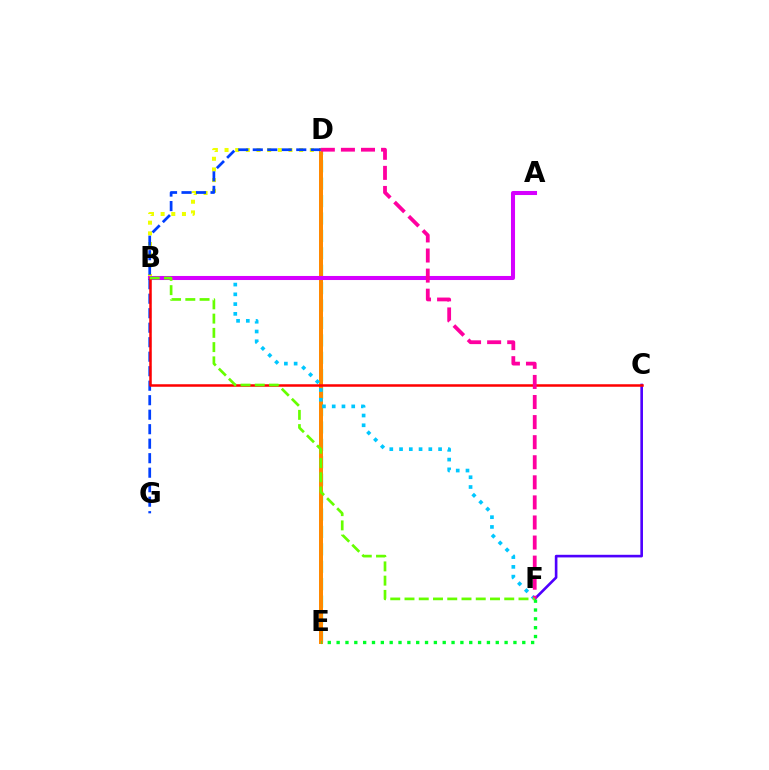{('C', 'F'): [{'color': '#4f00ff', 'line_style': 'solid', 'thickness': 1.89}], ('D', 'E'): [{'color': '#00ffaf', 'line_style': 'dashed', 'thickness': 2.37}, {'color': '#ff8800', 'line_style': 'solid', 'thickness': 2.88}], ('B', 'D'): [{'color': '#eeff00', 'line_style': 'dotted', 'thickness': 2.9}], ('B', 'F'): [{'color': '#00c7ff', 'line_style': 'dotted', 'thickness': 2.65}, {'color': '#66ff00', 'line_style': 'dashed', 'thickness': 1.94}], ('E', 'F'): [{'color': '#00ff27', 'line_style': 'dotted', 'thickness': 2.4}], ('A', 'B'): [{'color': '#d600ff', 'line_style': 'solid', 'thickness': 2.92}], ('D', 'G'): [{'color': '#003fff', 'line_style': 'dashed', 'thickness': 1.97}], ('B', 'C'): [{'color': '#ff0000', 'line_style': 'solid', 'thickness': 1.81}], ('D', 'F'): [{'color': '#ff00a0', 'line_style': 'dashed', 'thickness': 2.73}]}